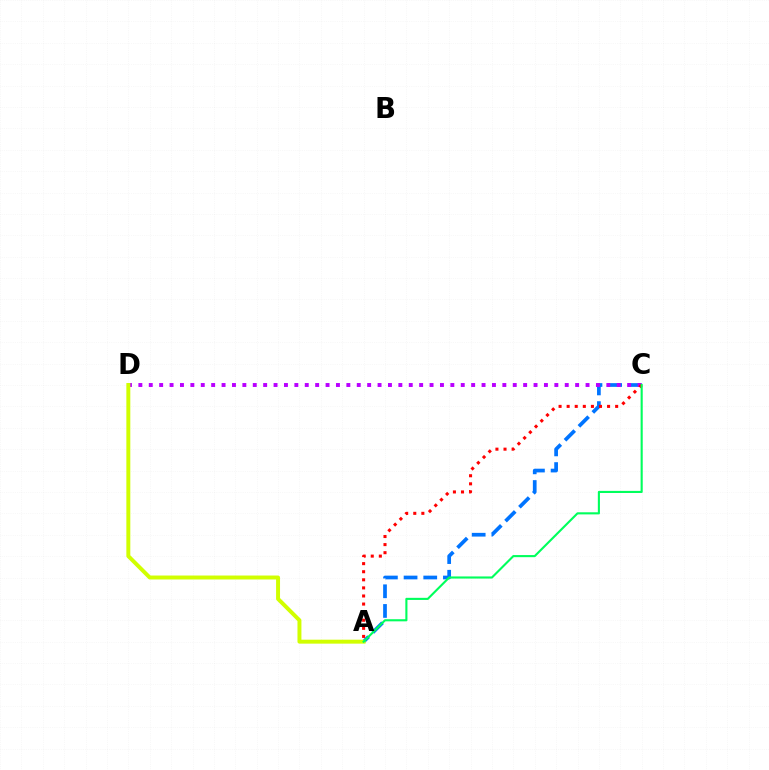{('A', 'C'): [{'color': '#0074ff', 'line_style': 'dashed', 'thickness': 2.67}, {'color': '#ff0000', 'line_style': 'dotted', 'thickness': 2.2}, {'color': '#00ff5c', 'line_style': 'solid', 'thickness': 1.52}], ('C', 'D'): [{'color': '#b900ff', 'line_style': 'dotted', 'thickness': 2.83}], ('A', 'D'): [{'color': '#d1ff00', 'line_style': 'solid', 'thickness': 2.85}]}